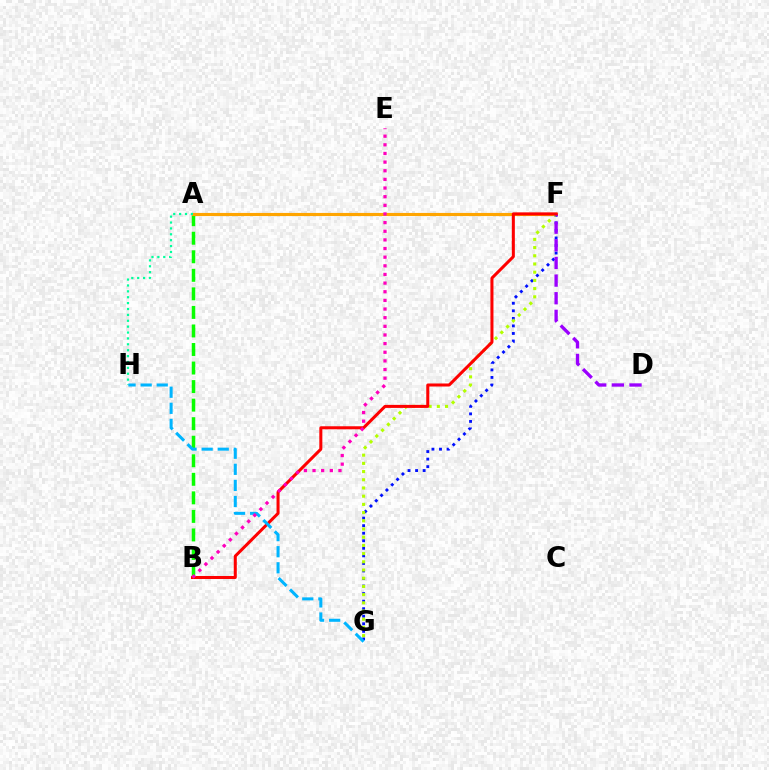{('A', 'B'): [{'color': '#08ff00', 'line_style': 'dashed', 'thickness': 2.52}], ('A', 'F'): [{'color': '#ffa500', 'line_style': 'solid', 'thickness': 2.25}], ('F', 'G'): [{'color': '#0010ff', 'line_style': 'dotted', 'thickness': 2.05}, {'color': '#b3ff00', 'line_style': 'dotted', 'thickness': 2.23}], ('D', 'F'): [{'color': '#9b00ff', 'line_style': 'dashed', 'thickness': 2.4}], ('B', 'F'): [{'color': '#ff0000', 'line_style': 'solid', 'thickness': 2.18}], ('A', 'H'): [{'color': '#00ff9d', 'line_style': 'dotted', 'thickness': 1.6}], ('G', 'H'): [{'color': '#00b5ff', 'line_style': 'dashed', 'thickness': 2.19}], ('B', 'E'): [{'color': '#ff00bd', 'line_style': 'dotted', 'thickness': 2.35}]}